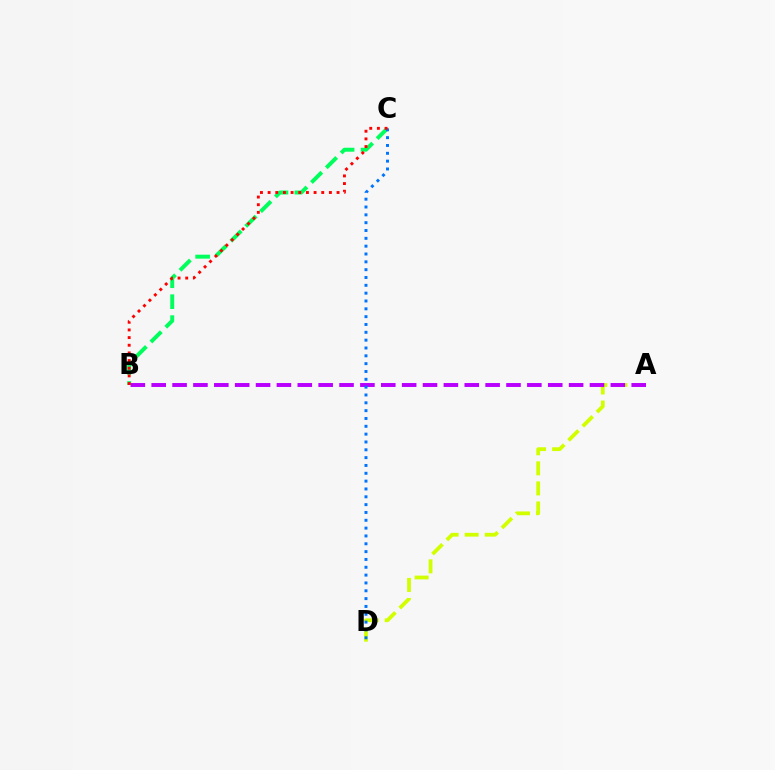{('B', 'C'): [{'color': '#00ff5c', 'line_style': 'dashed', 'thickness': 2.85}, {'color': '#ff0000', 'line_style': 'dotted', 'thickness': 2.08}], ('A', 'D'): [{'color': '#d1ff00', 'line_style': 'dashed', 'thickness': 2.72}], ('A', 'B'): [{'color': '#b900ff', 'line_style': 'dashed', 'thickness': 2.84}], ('C', 'D'): [{'color': '#0074ff', 'line_style': 'dotted', 'thickness': 2.13}]}